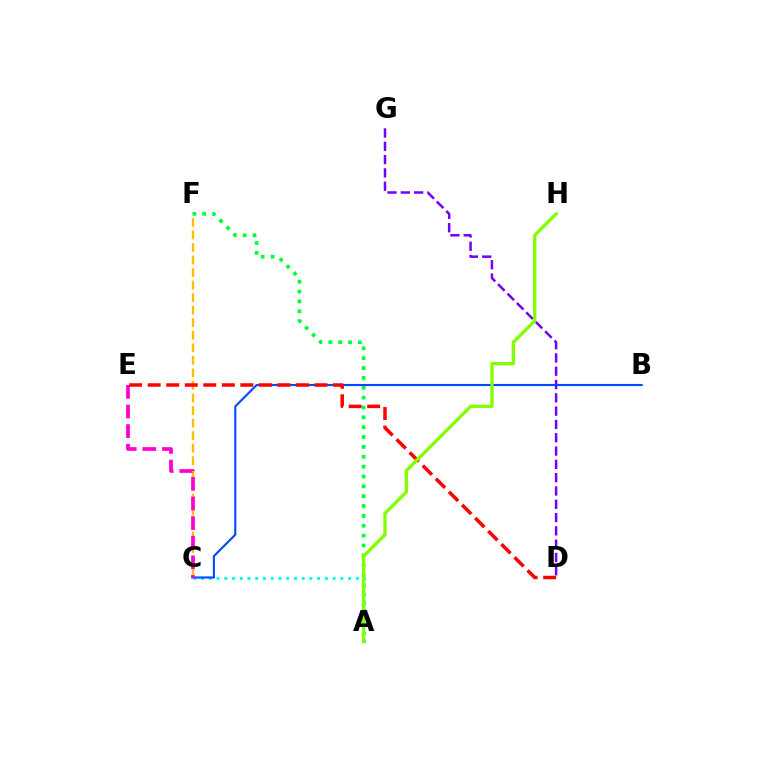{('A', 'F'): [{'color': '#00ff39', 'line_style': 'dotted', 'thickness': 2.68}], ('A', 'C'): [{'color': '#00fff6', 'line_style': 'dotted', 'thickness': 2.1}], ('D', 'G'): [{'color': '#7200ff', 'line_style': 'dashed', 'thickness': 1.81}], ('B', 'C'): [{'color': '#004bff', 'line_style': 'solid', 'thickness': 1.53}], ('C', 'F'): [{'color': '#ffbd00', 'line_style': 'dashed', 'thickness': 1.7}], ('C', 'E'): [{'color': '#ff00cf', 'line_style': 'dashed', 'thickness': 2.67}], ('D', 'E'): [{'color': '#ff0000', 'line_style': 'dashed', 'thickness': 2.52}], ('A', 'H'): [{'color': '#84ff00', 'line_style': 'solid', 'thickness': 2.39}]}